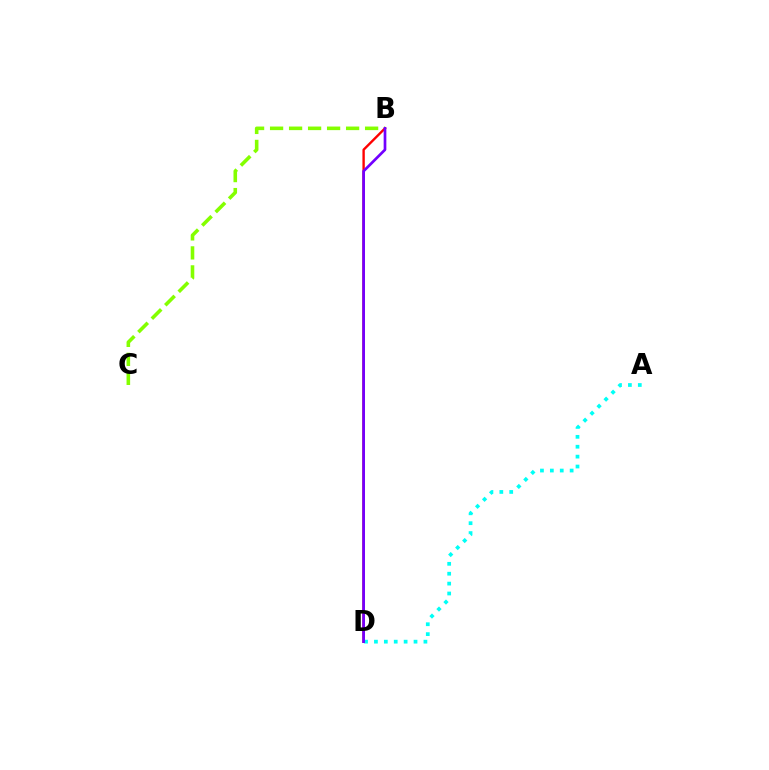{('B', 'D'): [{'color': '#ff0000', 'line_style': 'solid', 'thickness': 1.71}, {'color': '#7200ff', 'line_style': 'solid', 'thickness': 1.94}], ('A', 'D'): [{'color': '#00fff6', 'line_style': 'dotted', 'thickness': 2.69}], ('B', 'C'): [{'color': '#84ff00', 'line_style': 'dashed', 'thickness': 2.58}]}